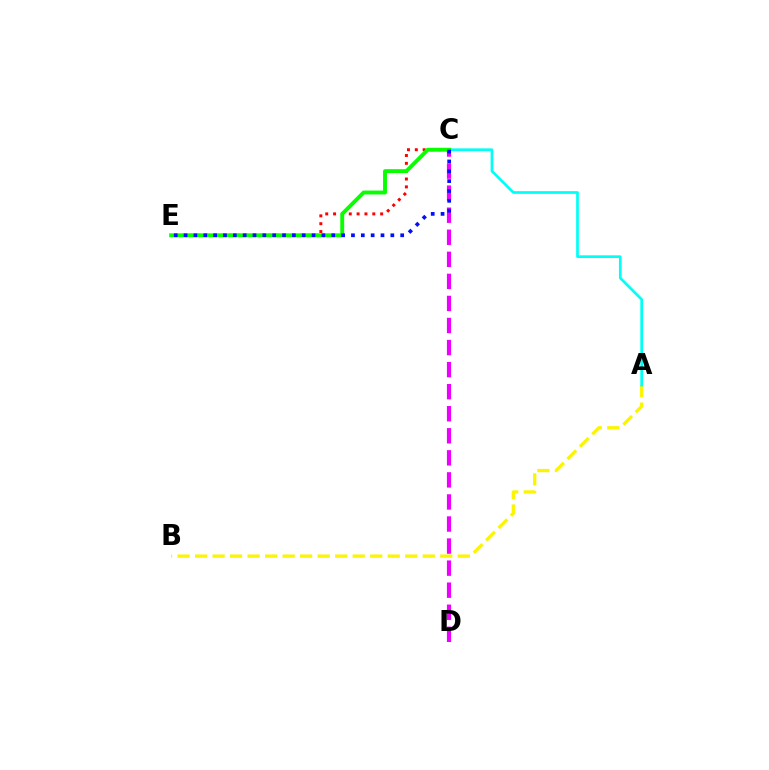{('C', 'E'): [{'color': '#ff0000', 'line_style': 'dotted', 'thickness': 2.13}, {'color': '#08ff00', 'line_style': 'solid', 'thickness': 2.8}, {'color': '#0010ff', 'line_style': 'dotted', 'thickness': 2.68}], ('C', 'D'): [{'color': '#ee00ff', 'line_style': 'dashed', 'thickness': 3.0}], ('A', 'B'): [{'color': '#fcf500', 'line_style': 'dashed', 'thickness': 2.38}], ('A', 'C'): [{'color': '#00fff6', 'line_style': 'solid', 'thickness': 1.94}]}